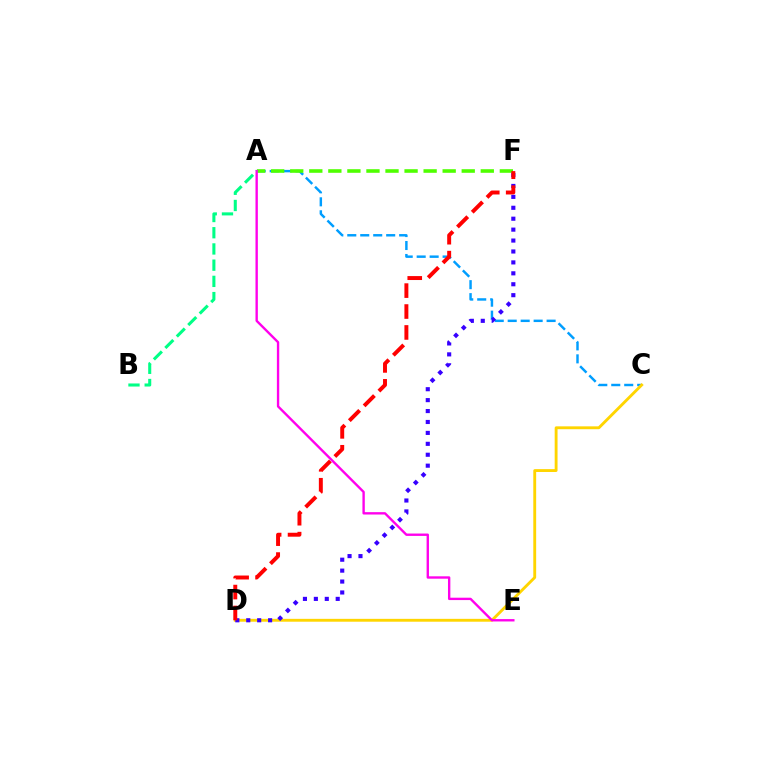{('A', 'C'): [{'color': '#009eff', 'line_style': 'dashed', 'thickness': 1.76}], ('A', 'F'): [{'color': '#4fff00', 'line_style': 'dashed', 'thickness': 2.59}], ('C', 'D'): [{'color': '#ffd500', 'line_style': 'solid', 'thickness': 2.06}], ('D', 'F'): [{'color': '#3700ff', 'line_style': 'dotted', 'thickness': 2.97}, {'color': '#ff0000', 'line_style': 'dashed', 'thickness': 2.84}], ('A', 'E'): [{'color': '#ff00ed', 'line_style': 'solid', 'thickness': 1.71}], ('A', 'B'): [{'color': '#00ff86', 'line_style': 'dashed', 'thickness': 2.2}]}